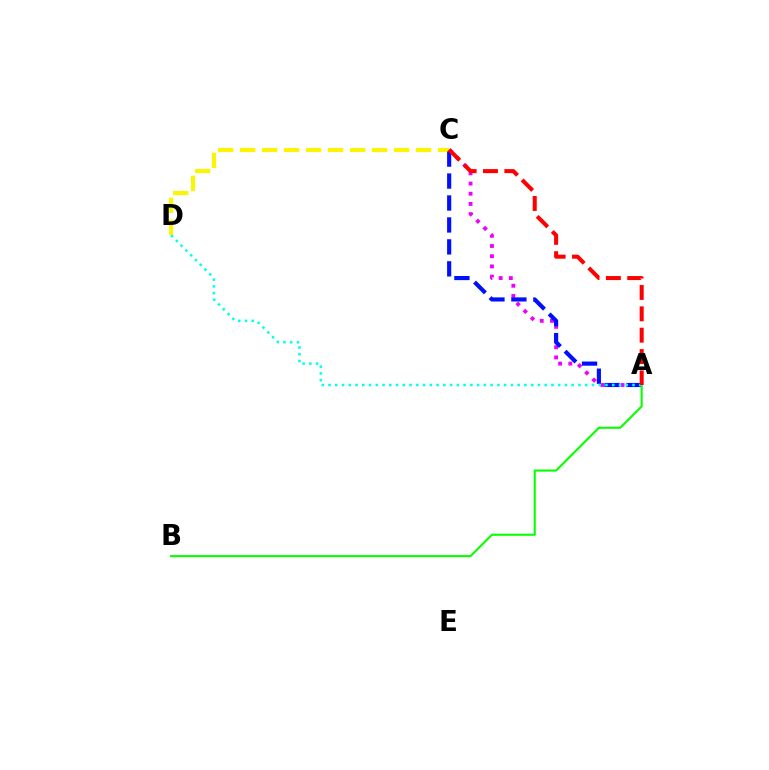{('C', 'D'): [{'color': '#fcf500', 'line_style': 'dashed', 'thickness': 2.99}], ('A', 'C'): [{'color': '#ee00ff', 'line_style': 'dotted', 'thickness': 2.77}, {'color': '#0010ff', 'line_style': 'dashed', 'thickness': 2.98}, {'color': '#ff0000', 'line_style': 'dashed', 'thickness': 2.9}], ('A', 'B'): [{'color': '#08ff00', 'line_style': 'solid', 'thickness': 1.51}], ('A', 'D'): [{'color': '#00fff6', 'line_style': 'dotted', 'thickness': 1.84}]}